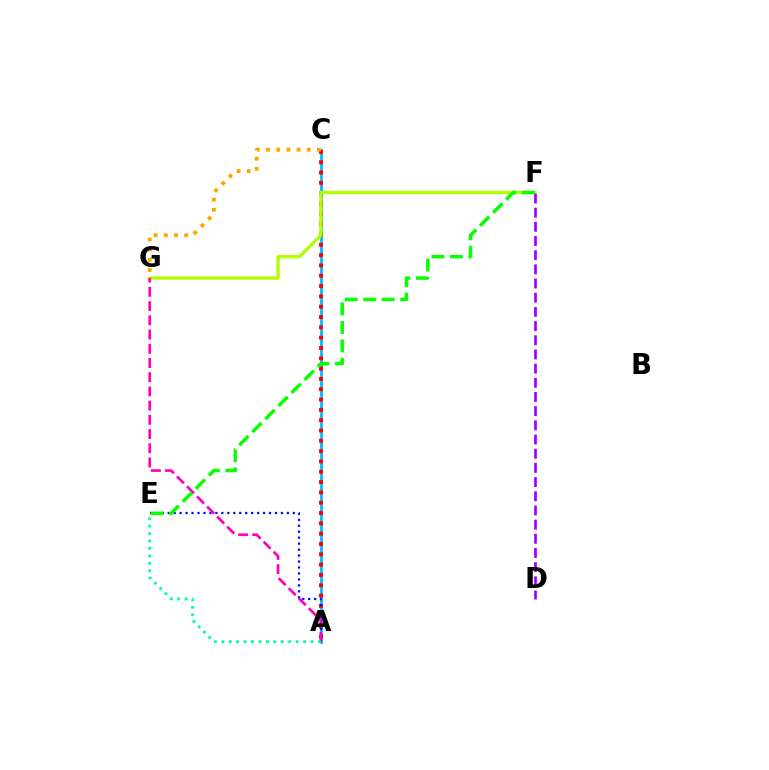{('A', 'C'): [{'color': '#00b5ff', 'line_style': 'solid', 'thickness': 1.96}, {'color': '#ff0000', 'line_style': 'dotted', 'thickness': 2.8}], ('A', 'E'): [{'color': '#0010ff', 'line_style': 'dotted', 'thickness': 1.62}, {'color': '#00ff9d', 'line_style': 'dotted', 'thickness': 2.02}], ('F', 'G'): [{'color': '#b3ff00', 'line_style': 'solid', 'thickness': 2.39}], ('A', 'G'): [{'color': '#ff00bd', 'line_style': 'dashed', 'thickness': 1.93}], ('D', 'F'): [{'color': '#9b00ff', 'line_style': 'dashed', 'thickness': 1.93}], ('E', 'F'): [{'color': '#08ff00', 'line_style': 'dashed', 'thickness': 2.51}], ('C', 'G'): [{'color': '#ffa500', 'line_style': 'dotted', 'thickness': 2.76}]}